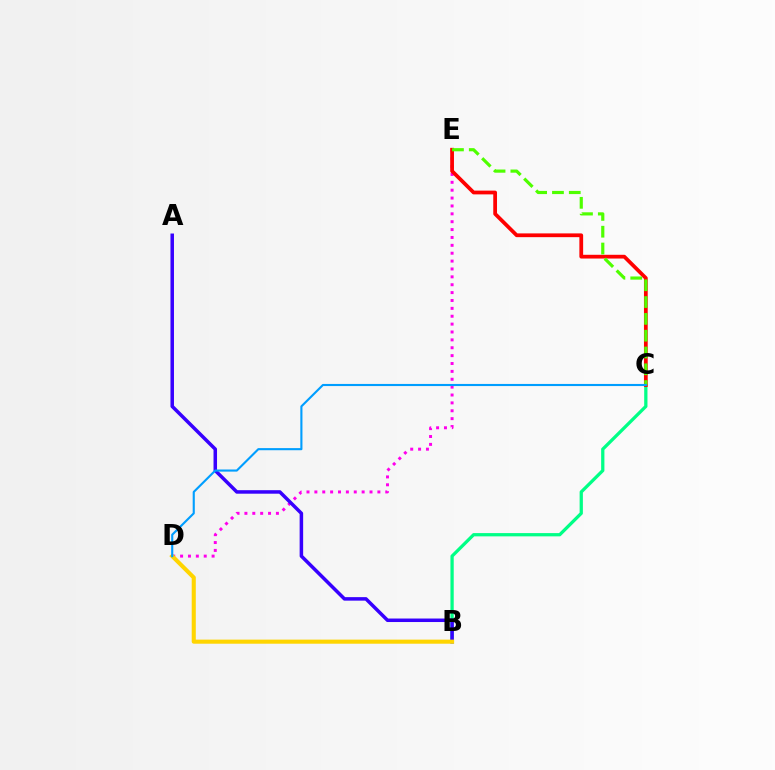{('B', 'C'): [{'color': '#00ff86', 'line_style': 'solid', 'thickness': 2.35}], ('D', 'E'): [{'color': '#ff00ed', 'line_style': 'dotted', 'thickness': 2.14}], ('A', 'B'): [{'color': '#3700ff', 'line_style': 'solid', 'thickness': 2.53}], ('C', 'E'): [{'color': '#ff0000', 'line_style': 'solid', 'thickness': 2.7}, {'color': '#4fff00', 'line_style': 'dashed', 'thickness': 2.28}], ('B', 'D'): [{'color': '#ffd500', 'line_style': 'solid', 'thickness': 2.94}], ('C', 'D'): [{'color': '#009eff', 'line_style': 'solid', 'thickness': 1.52}]}